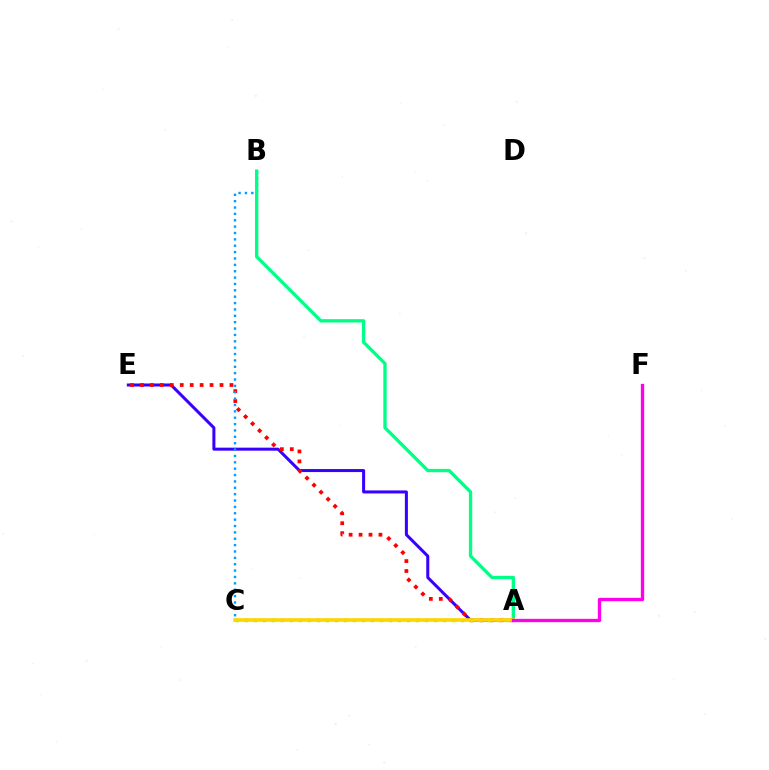{('A', 'E'): [{'color': '#3700ff', 'line_style': 'solid', 'thickness': 2.17}, {'color': '#ff0000', 'line_style': 'dotted', 'thickness': 2.7}], ('B', 'C'): [{'color': '#009eff', 'line_style': 'dotted', 'thickness': 1.73}], ('A', 'C'): [{'color': '#4fff00', 'line_style': 'dotted', 'thickness': 2.45}, {'color': '#ffd500', 'line_style': 'solid', 'thickness': 2.62}], ('A', 'B'): [{'color': '#00ff86', 'line_style': 'solid', 'thickness': 2.39}], ('A', 'F'): [{'color': '#ff00ed', 'line_style': 'solid', 'thickness': 2.4}]}